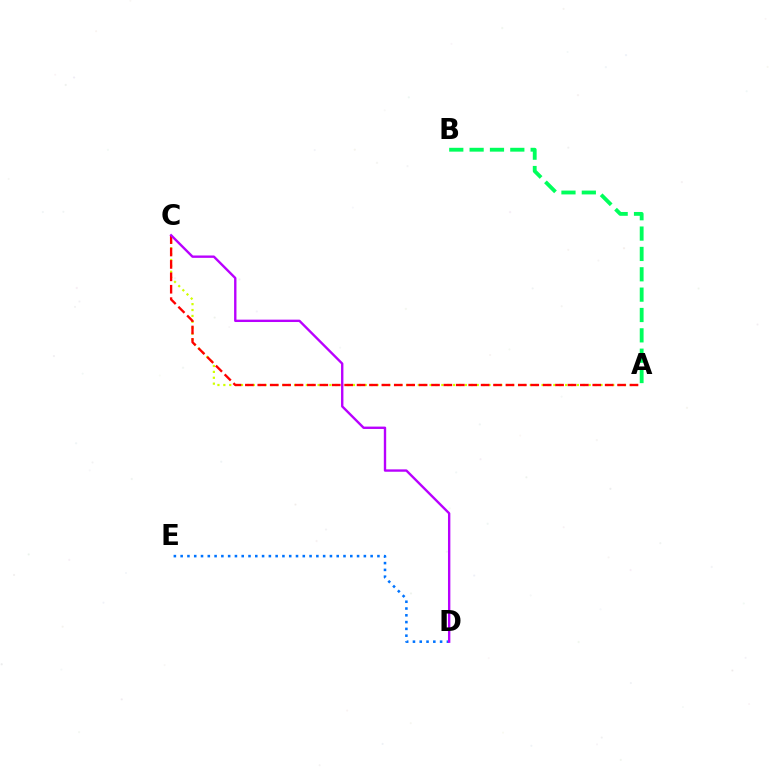{('A', 'B'): [{'color': '#00ff5c', 'line_style': 'dashed', 'thickness': 2.76}], ('A', 'C'): [{'color': '#d1ff00', 'line_style': 'dotted', 'thickness': 1.6}, {'color': '#ff0000', 'line_style': 'dashed', 'thickness': 1.69}], ('D', 'E'): [{'color': '#0074ff', 'line_style': 'dotted', 'thickness': 1.84}], ('C', 'D'): [{'color': '#b900ff', 'line_style': 'solid', 'thickness': 1.71}]}